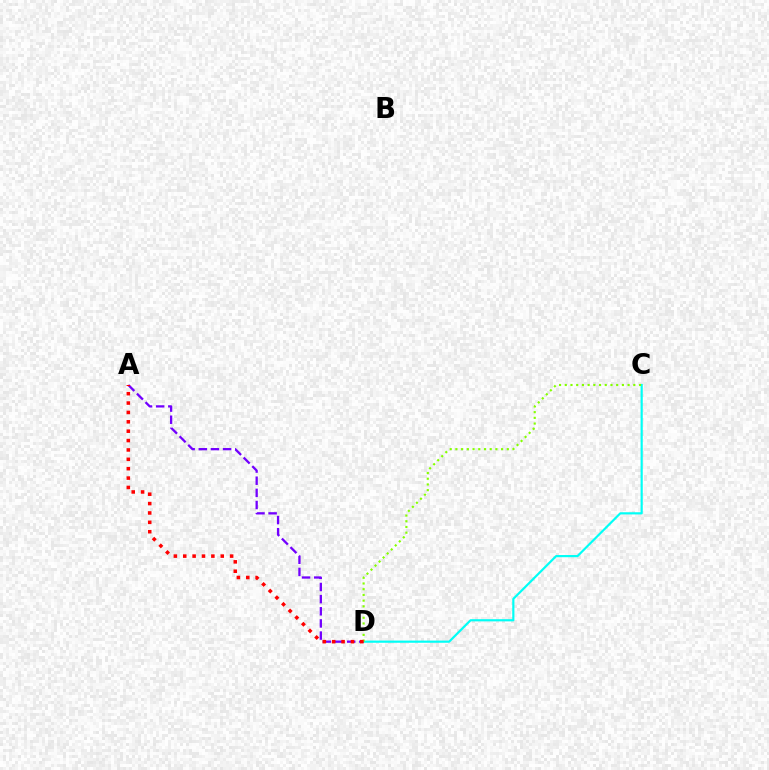{('C', 'D'): [{'color': '#00fff6', 'line_style': 'solid', 'thickness': 1.57}, {'color': '#84ff00', 'line_style': 'dotted', 'thickness': 1.55}], ('A', 'D'): [{'color': '#7200ff', 'line_style': 'dashed', 'thickness': 1.65}, {'color': '#ff0000', 'line_style': 'dotted', 'thickness': 2.55}]}